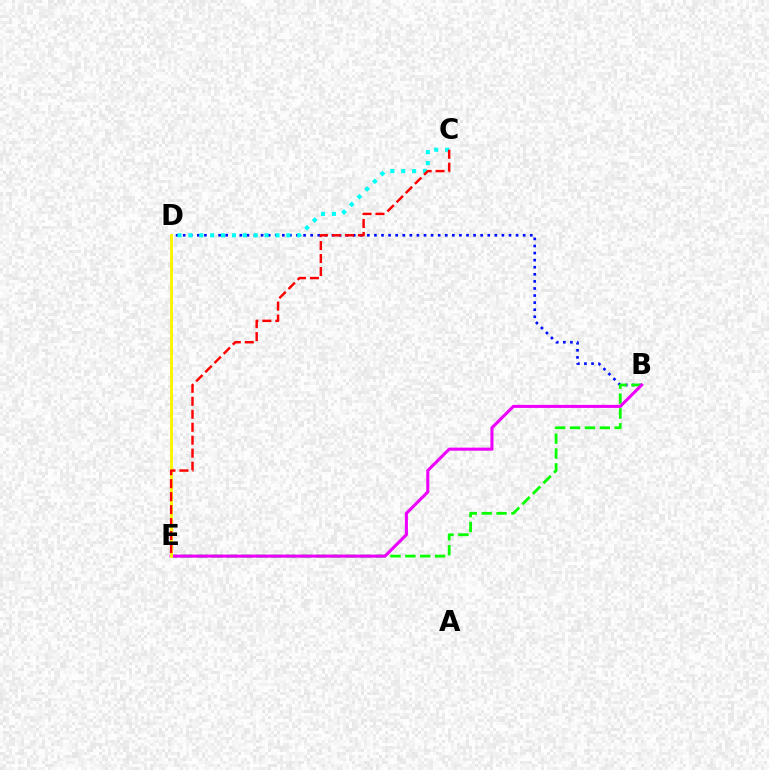{('B', 'D'): [{'color': '#0010ff', 'line_style': 'dotted', 'thickness': 1.92}], ('B', 'E'): [{'color': '#08ff00', 'line_style': 'dashed', 'thickness': 2.02}, {'color': '#ee00ff', 'line_style': 'solid', 'thickness': 2.21}], ('C', 'D'): [{'color': '#00fff6', 'line_style': 'dotted', 'thickness': 2.96}], ('D', 'E'): [{'color': '#fcf500', 'line_style': 'solid', 'thickness': 2.1}], ('C', 'E'): [{'color': '#ff0000', 'line_style': 'dashed', 'thickness': 1.76}]}